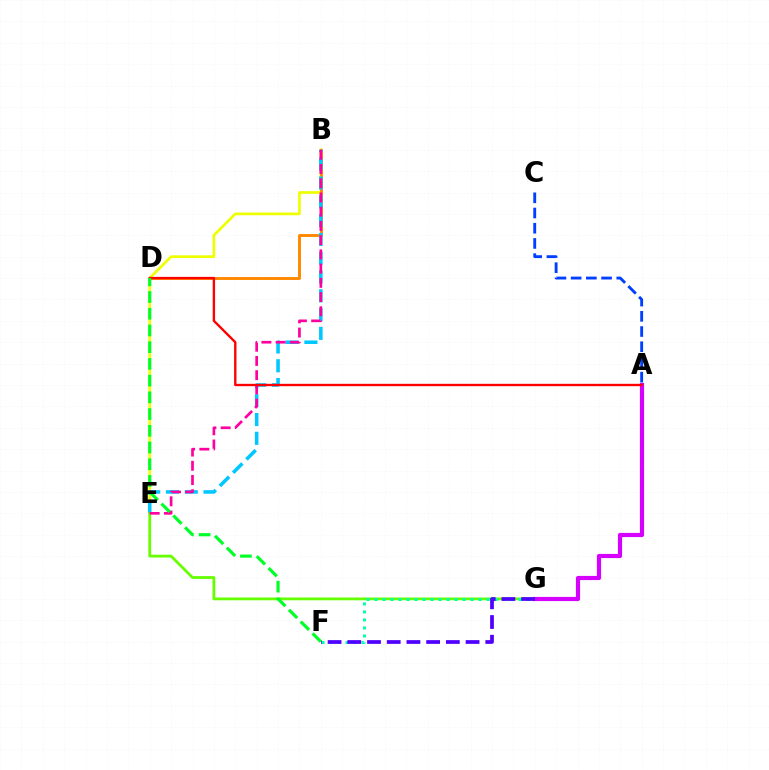{('B', 'E'): [{'color': '#eeff00', 'line_style': 'solid', 'thickness': 1.95}, {'color': '#00c7ff', 'line_style': 'dashed', 'thickness': 2.55}, {'color': '#ff00a0', 'line_style': 'dashed', 'thickness': 1.93}], ('B', 'D'): [{'color': '#ff8800', 'line_style': 'solid', 'thickness': 2.1}], ('A', 'C'): [{'color': '#003fff', 'line_style': 'dashed', 'thickness': 2.07}], ('E', 'G'): [{'color': '#66ff00', 'line_style': 'solid', 'thickness': 2.01}], ('F', 'G'): [{'color': '#00ffaf', 'line_style': 'dotted', 'thickness': 2.17}, {'color': '#4f00ff', 'line_style': 'dashed', 'thickness': 2.68}], ('A', 'G'): [{'color': '#d600ff', 'line_style': 'solid', 'thickness': 3.0}], ('A', 'D'): [{'color': '#ff0000', 'line_style': 'solid', 'thickness': 1.7}], ('D', 'F'): [{'color': '#00ff27', 'line_style': 'dashed', 'thickness': 2.27}]}